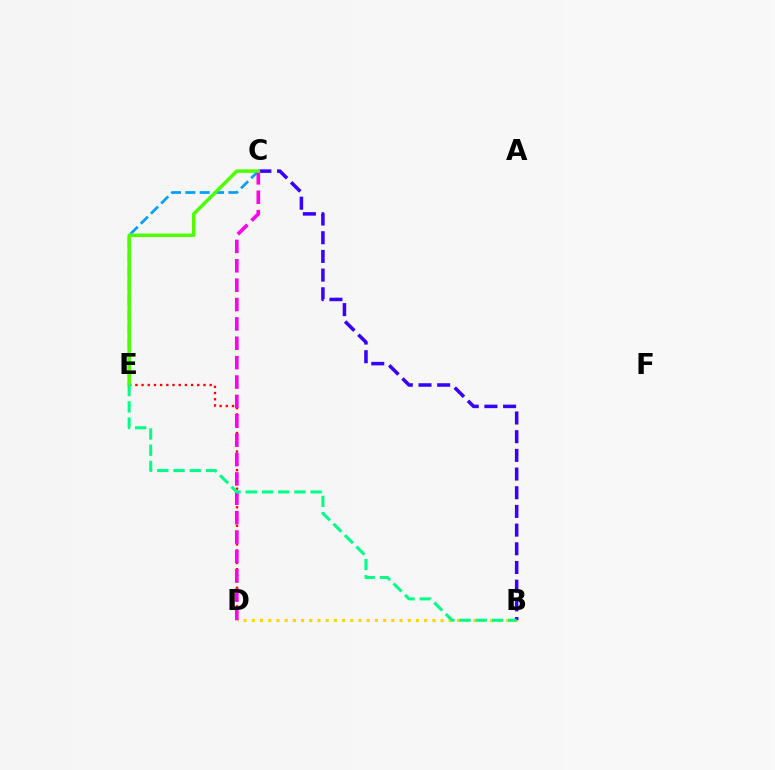{('C', 'E'): [{'color': '#009eff', 'line_style': 'dashed', 'thickness': 1.95}, {'color': '#4fff00', 'line_style': 'solid', 'thickness': 2.54}], ('B', 'D'): [{'color': '#ffd500', 'line_style': 'dotted', 'thickness': 2.23}], ('D', 'E'): [{'color': '#ff0000', 'line_style': 'dotted', 'thickness': 1.68}], ('B', 'C'): [{'color': '#3700ff', 'line_style': 'dashed', 'thickness': 2.54}], ('C', 'D'): [{'color': '#ff00ed', 'line_style': 'dashed', 'thickness': 2.63}], ('B', 'E'): [{'color': '#00ff86', 'line_style': 'dashed', 'thickness': 2.2}]}